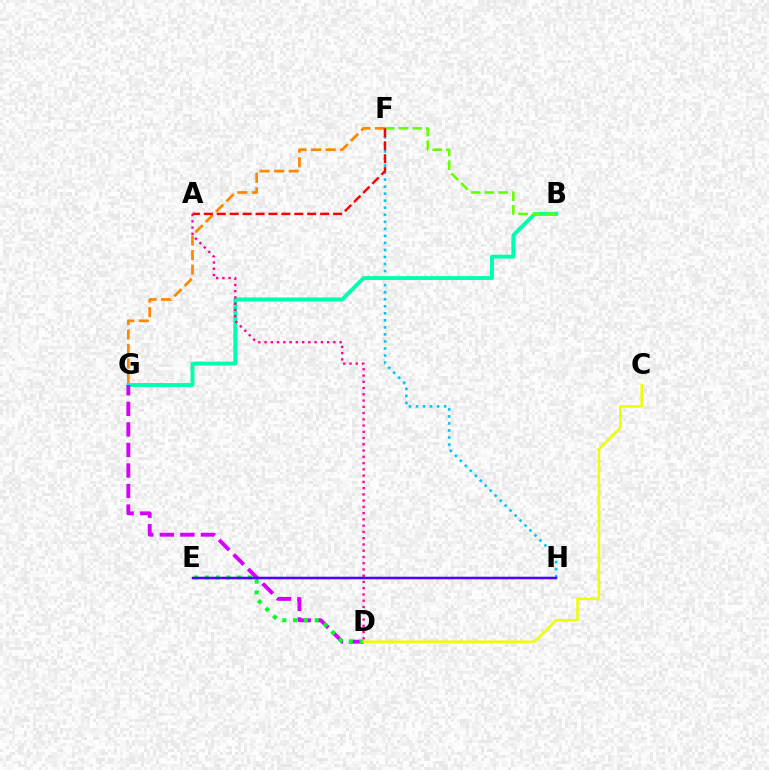{('F', 'G'): [{'color': '#ff8800', 'line_style': 'dashed', 'thickness': 1.98}], ('F', 'H'): [{'color': '#00c7ff', 'line_style': 'dotted', 'thickness': 1.91}], ('B', 'G'): [{'color': '#00ffaf', 'line_style': 'solid', 'thickness': 2.82}], ('B', 'F'): [{'color': '#66ff00', 'line_style': 'dashed', 'thickness': 1.87}], ('A', 'F'): [{'color': '#ff0000', 'line_style': 'dashed', 'thickness': 1.76}], ('E', 'H'): [{'color': '#003fff', 'line_style': 'solid', 'thickness': 1.57}, {'color': '#4f00ff', 'line_style': 'solid', 'thickness': 1.74}], ('A', 'D'): [{'color': '#ff00a0', 'line_style': 'dotted', 'thickness': 1.7}], ('D', 'G'): [{'color': '#d600ff', 'line_style': 'dashed', 'thickness': 2.79}], ('D', 'E'): [{'color': '#00ff27', 'line_style': 'dotted', 'thickness': 2.92}], ('C', 'D'): [{'color': '#eeff00', 'line_style': 'solid', 'thickness': 1.81}]}